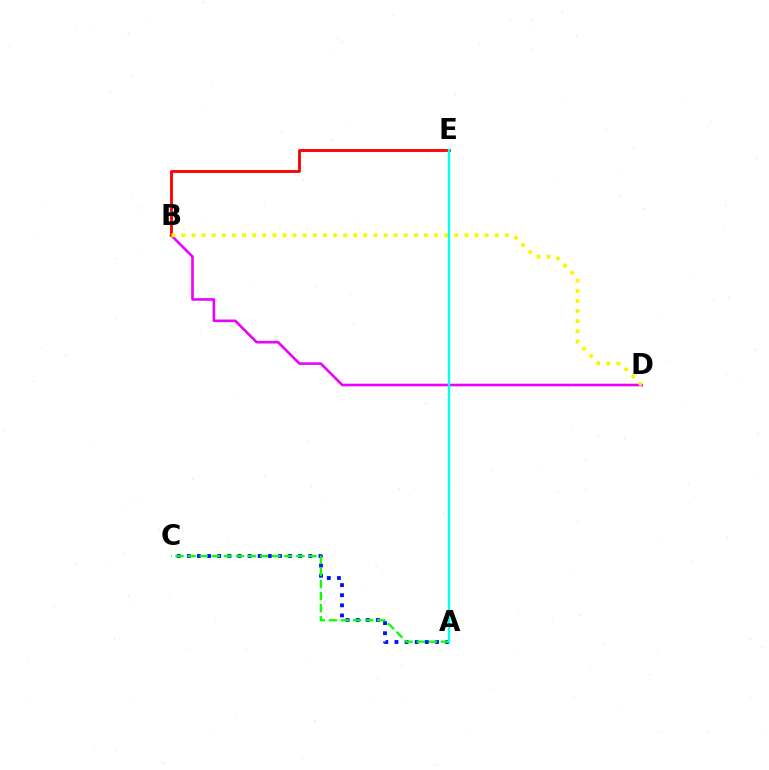{('B', 'D'): [{'color': '#ee00ff', 'line_style': 'solid', 'thickness': 1.89}, {'color': '#fcf500', 'line_style': 'dotted', 'thickness': 2.75}], ('A', 'C'): [{'color': '#0010ff', 'line_style': 'dotted', 'thickness': 2.75}, {'color': '#08ff00', 'line_style': 'dashed', 'thickness': 1.64}], ('B', 'E'): [{'color': '#ff0000', 'line_style': 'solid', 'thickness': 2.04}], ('A', 'E'): [{'color': '#00fff6', 'line_style': 'solid', 'thickness': 1.67}]}